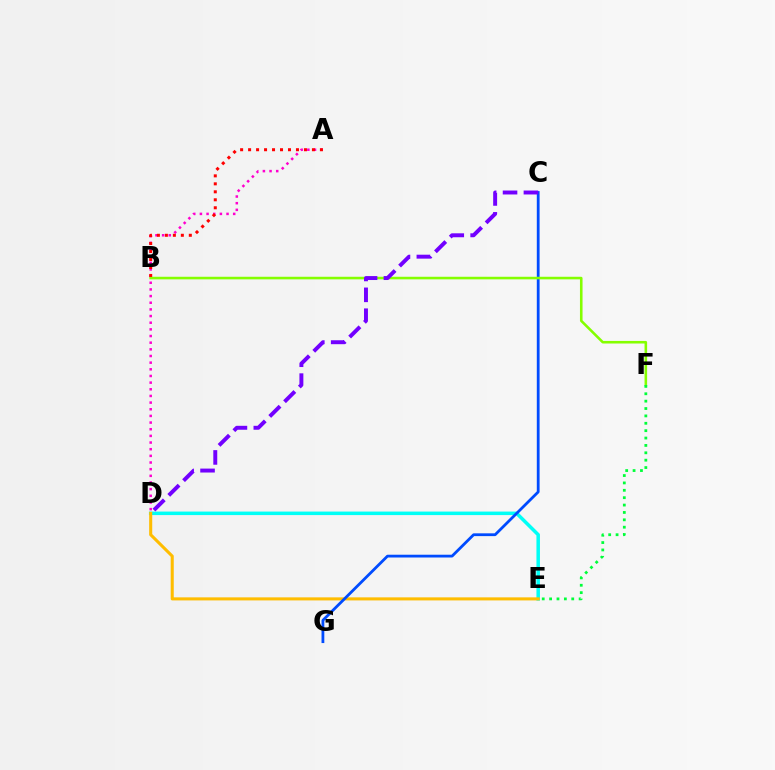{('D', 'E'): [{'color': '#00fff6', 'line_style': 'solid', 'thickness': 2.53}, {'color': '#ffbd00', 'line_style': 'solid', 'thickness': 2.2}], ('C', 'G'): [{'color': '#004bff', 'line_style': 'solid', 'thickness': 2.01}], ('A', 'D'): [{'color': '#ff00cf', 'line_style': 'dotted', 'thickness': 1.81}], ('B', 'F'): [{'color': '#84ff00', 'line_style': 'solid', 'thickness': 1.85}], ('A', 'B'): [{'color': '#ff0000', 'line_style': 'dotted', 'thickness': 2.17}], ('C', 'D'): [{'color': '#7200ff', 'line_style': 'dashed', 'thickness': 2.84}], ('E', 'F'): [{'color': '#00ff39', 'line_style': 'dotted', 'thickness': 2.0}]}